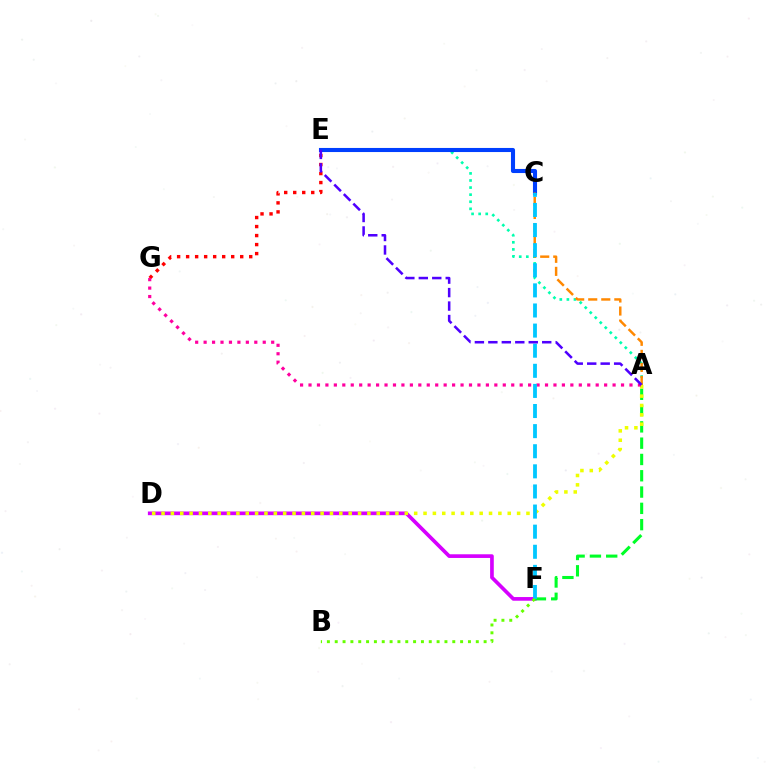{('A', 'E'): [{'color': '#00ffaf', 'line_style': 'dotted', 'thickness': 1.92}, {'color': '#4f00ff', 'line_style': 'dashed', 'thickness': 1.83}], ('D', 'F'): [{'color': '#d600ff', 'line_style': 'solid', 'thickness': 2.64}], ('E', 'G'): [{'color': '#ff0000', 'line_style': 'dotted', 'thickness': 2.45}], ('A', 'F'): [{'color': '#00ff27', 'line_style': 'dashed', 'thickness': 2.21}], ('C', 'E'): [{'color': '#003fff', 'line_style': 'solid', 'thickness': 2.94}], ('A', 'C'): [{'color': '#ff8800', 'line_style': 'dashed', 'thickness': 1.77}], ('A', 'D'): [{'color': '#eeff00', 'line_style': 'dotted', 'thickness': 2.54}], ('A', 'G'): [{'color': '#ff00a0', 'line_style': 'dotted', 'thickness': 2.29}], ('C', 'F'): [{'color': '#00c7ff', 'line_style': 'dashed', 'thickness': 2.73}], ('B', 'F'): [{'color': '#66ff00', 'line_style': 'dotted', 'thickness': 2.13}]}